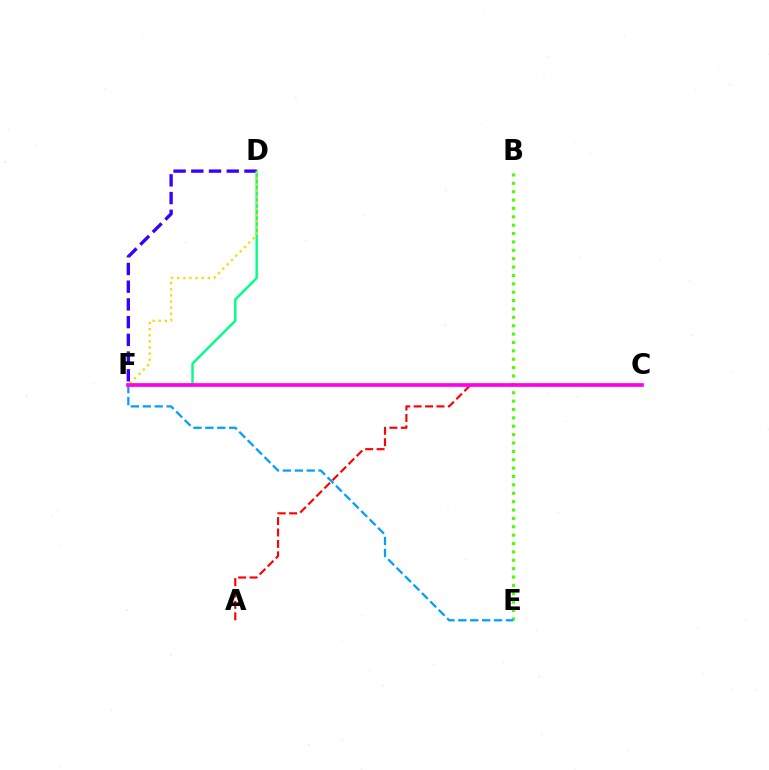{('B', 'E'): [{'color': '#4fff00', 'line_style': 'dotted', 'thickness': 2.28}], ('A', 'C'): [{'color': '#ff0000', 'line_style': 'dashed', 'thickness': 1.55}], ('E', 'F'): [{'color': '#009eff', 'line_style': 'dashed', 'thickness': 1.62}], ('D', 'F'): [{'color': '#00ff86', 'line_style': 'solid', 'thickness': 1.75}, {'color': '#3700ff', 'line_style': 'dashed', 'thickness': 2.41}, {'color': '#ffd500', 'line_style': 'dotted', 'thickness': 1.66}], ('C', 'F'): [{'color': '#ff00ed', 'line_style': 'solid', 'thickness': 2.66}]}